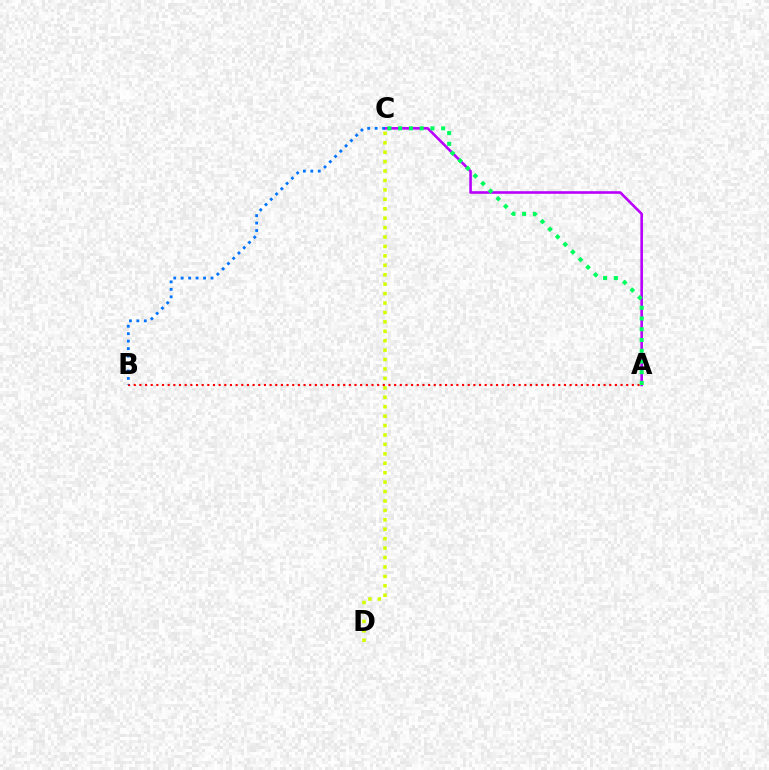{('A', 'C'): [{'color': '#b900ff', 'line_style': 'solid', 'thickness': 1.88}, {'color': '#00ff5c', 'line_style': 'dotted', 'thickness': 2.92}], ('C', 'D'): [{'color': '#d1ff00', 'line_style': 'dotted', 'thickness': 2.56}], ('A', 'B'): [{'color': '#ff0000', 'line_style': 'dotted', 'thickness': 1.54}], ('B', 'C'): [{'color': '#0074ff', 'line_style': 'dotted', 'thickness': 2.03}]}